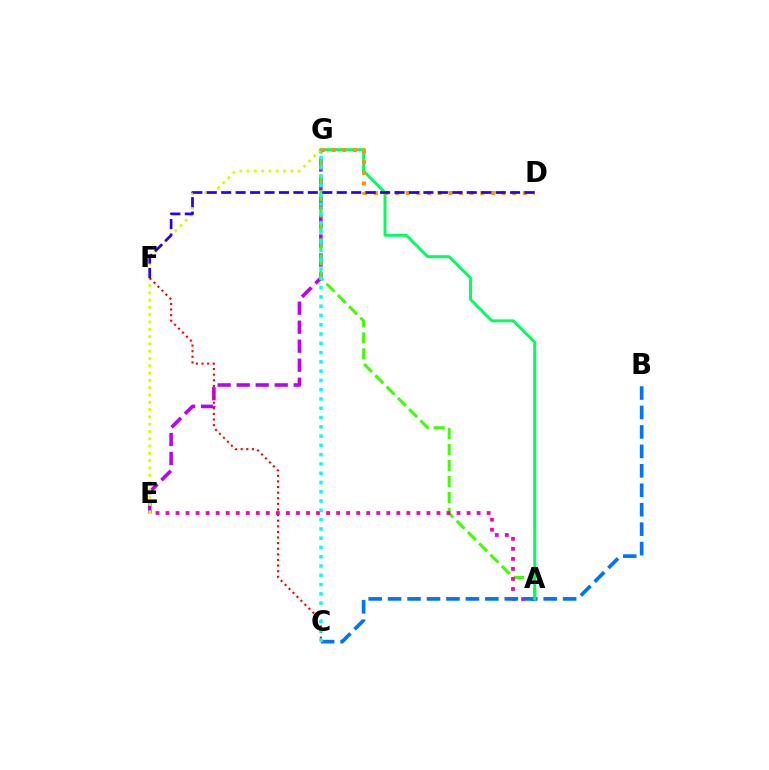{('E', 'G'): [{'color': '#b900ff', 'line_style': 'dashed', 'thickness': 2.58}, {'color': '#d1ff00', 'line_style': 'dotted', 'thickness': 1.98}], ('A', 'G'): [{'color': '#3dff00', 'line_style': 'dashed', 'thickness': 2.17}, {'color': '#00ff5c', 'line_style': 'solid', 'thickness': 2.13}], ('C', 'F'): [{'color': '#ff0000', 'line_style': 'dotted', 'thickness': 1.52}], ('A', 'E'): [{'color': '#ff00ac', 'line_style': 'dotted', 'thickness': 2.73}], ('B', 'C'): [{'color': '#0074ff', 'line_style': 'dashed', 'thickness': 2.64}], ('C', 'G'): [{'color': '#00fff6', 'line_style': 'dotted', 'thickness': 2.52}], ('D', 'G'): [{'color': '#ff9400', 'line_style': 'dotted', 'thickness': 2.89}], ('D', 'F'): [{'color': '#2500ff', 'line_style': 'dashed', 'thickness': 1.96}]}